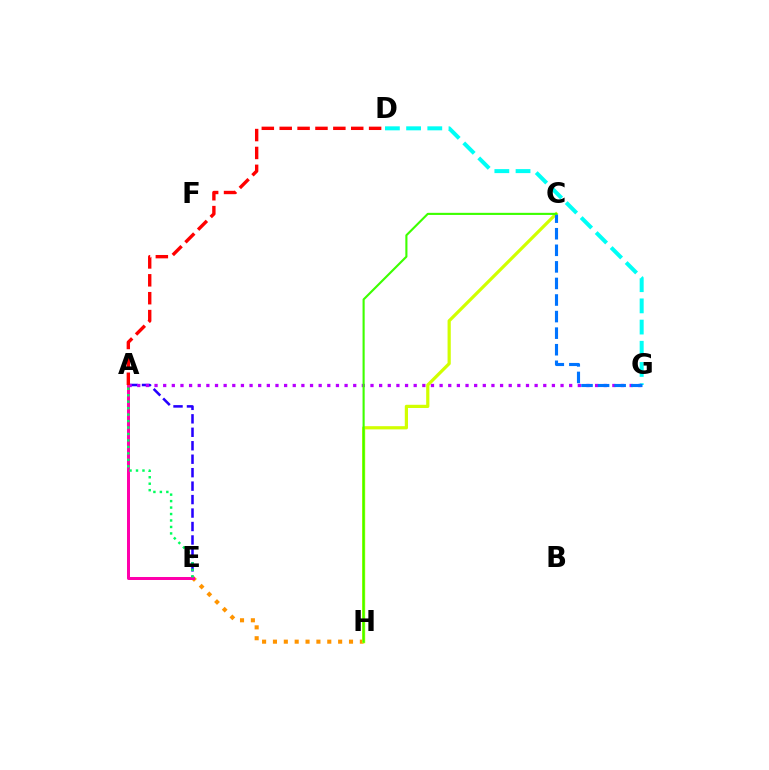{('A', 'E'): [{'color': '#2500ff', 'line_style': 'dashed', 'thickness': 1.83}, {'color': '#ff00ac', 'line_style': 'solid', 'thickness': 2.16}, {'color': '#00ff5c', 'line_style': 'dotted', 'thickness': 1.76}], ('D', 'G'): [{'color': '#00fff6', 'line_style': 'dashed', 'thickness': 2.88}], ('E', 'H'): [{'color': '#ff9400', 'line_style': 'dotted', 'thickness': 2.95}], ('C', 'H'): [{'color': '#d1ff00', 'line_style': 'solid', 'thickness': 2.31}, {'color': '#3dff00', 'line_style': 'solid', 'thickness': 1.53}], ('A', 'G'): [{'color': '#b900ff', 'line_style': 'dotted', 'thickness': 2.35}], ('C', 'G'): [{'color': '#0074ff', 'line_style': 'dashed', 'thickness': 2.25}], ('A', 'D'): [{'color': '#ff0000', 'line_style': 'dashed', 'thickness': 2.43}]}